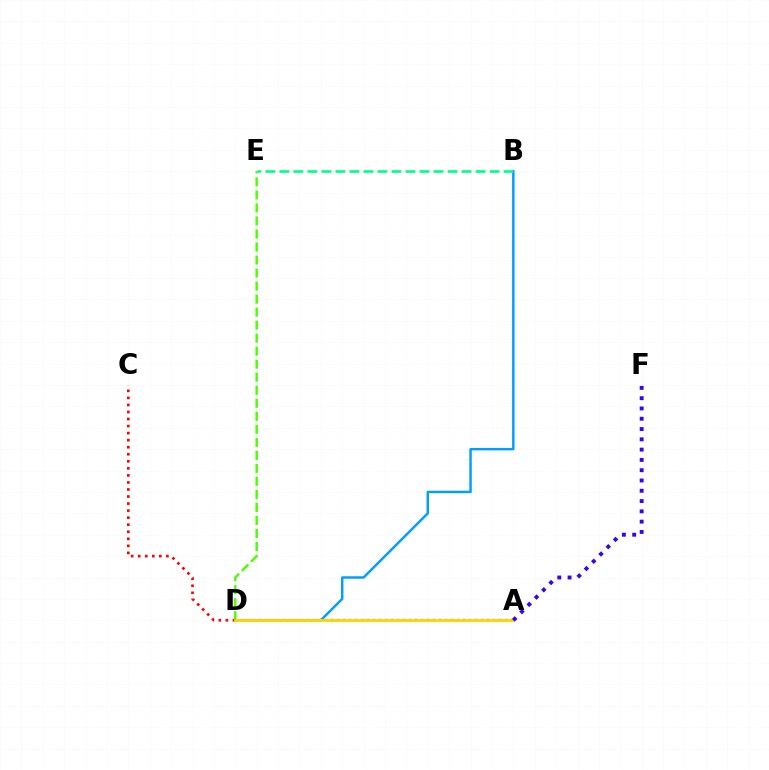{('A', 'D'): [{'color': '#ff00ed', 'line_style': 'dotted', 'thickness': 1.63}, {'color': '#ffd500', 'line_style': 'solid', 'thickness': 2.04}], ('D', 'E'): [{'color': '#4fff00', 'line_style': 'dashed', 'thickness': 1.77}], ('B', 'D'): [{'color': '#009eff', 'line_style': 'solid', 'thickness': 1.76}], ('C', 'D'): [{'color': '#ff0000', 'line_style': 'dotted', 'thickness': 1.91}], ('B', 'E'): [{'color': '#00ff86', 'line_style': 'dashed', 'thickness': 1.9}], ('A', 'F'): [{'color': '#3700ff', 'line_style': 'dotted', 'thickness': 2.8}]}